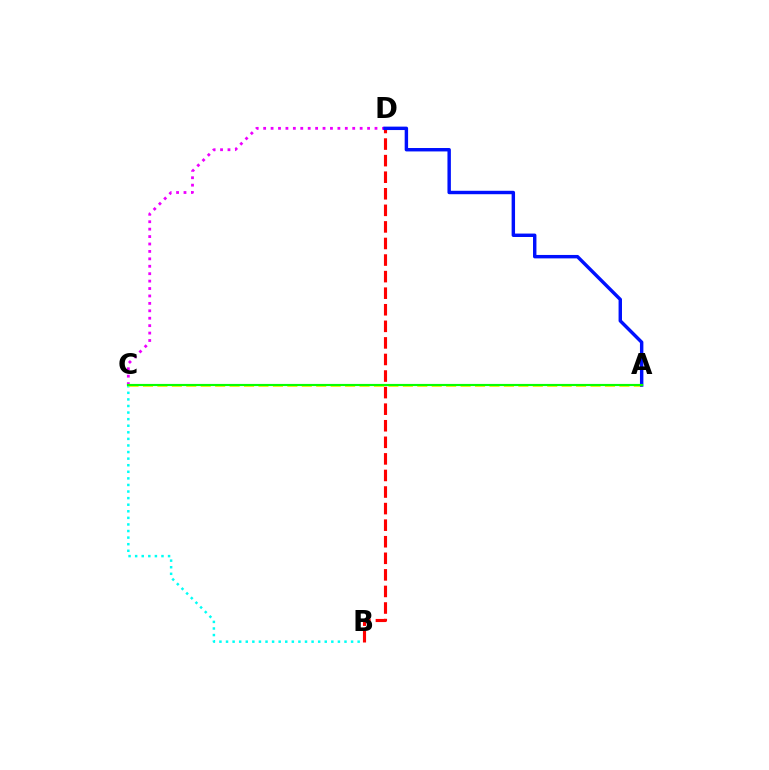{('C', 'D'): [{'color': '#ee00ff', 'line_style': 'dotted', 'thickness': 2.02}], ('B', 'C'): [{'color': '#00fff6', 'line_style': 'dotted', 'thickness': 1.79}], ('A', 'C'): [{'color': '#fcf500', 'line_style': 'dashed', 'thickness': 1.96}, {'color': '#08ff00', 'line_style': 'solid', 'thickness': 1.55}], ('B', 'D'): [{'color': '#ff0000', 'line_style': 'dashed', 'thickness': 2.25}], ('A', 'D'): [{'color': '#0010ff', 'line_style': 'solid', 'thickness': 2.46}]}